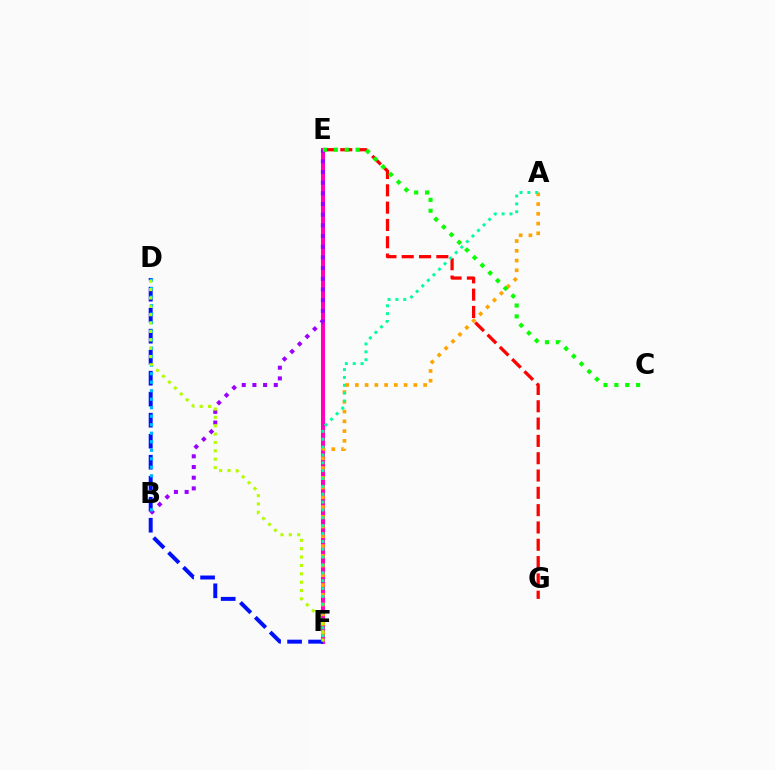{('E', 'F'): [{'color': '#ff00bd', 'line_style': 'solid', 'thickness': 2.92}], ('A', 'F'): [{'color': '#ffa500', 'line_style': 'dotted', 'thickness': 2.65}, {'color': '#00ff9d', 'line_style': 'dotted', 'thickness': 2.14}], ('D', 'F'): [{'color': '#0010ff', 'line_style': 'dashed', 'thickness': 2.85}, {'color': '#b3ff00', 'line_style': 'dotted', 'thickness': 2.27}], ('B', 'E'): [{'color': '#9b00ff', 'line_style': 'dotted', 'thickness': 2.9}], ('E', 'G'): [{'color': '#ff0000', 'line_style': 'dashed', 'thickness': 2.35}], ('C', 'E'): [{'color': '#08ff00', 'line_style': 'dotted', 'thickness': 2.96}], ('B', 'D'): [{'color': '#00b5ff', 'line_style': 'dotted', 'thickness': 2.31}]}